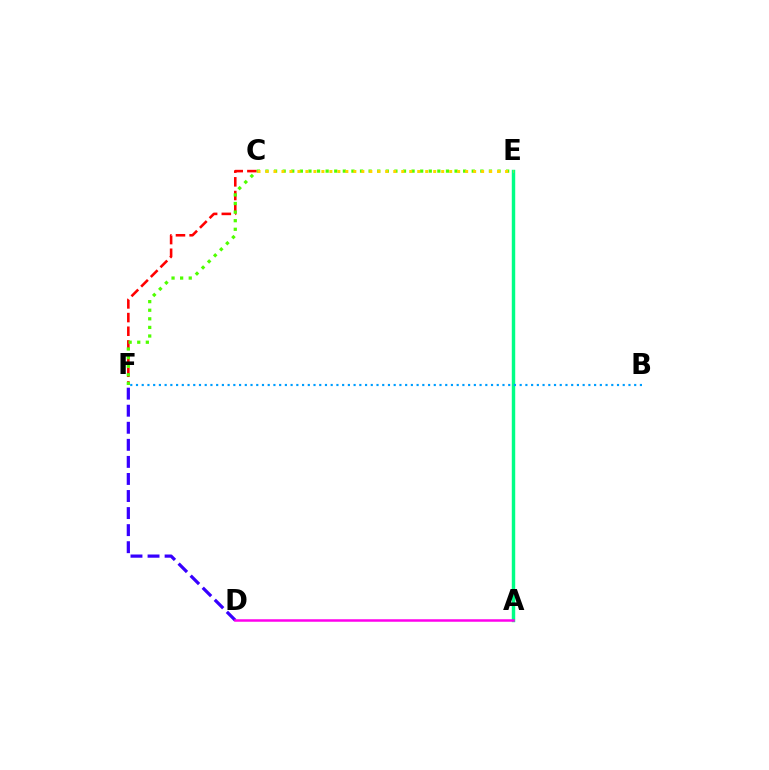{('A', 'E'): [{'color': '#00ff86', 'line_style': 'solid', 'thickness': 2.47}], ('C', 'F'): [{'color': '#ff0000', 'line_style': 'dashed', 'thickness': 1.86}], ('E', 'F'): [{'color': '#4fff00', 'line_style': 'dotted', 'thickness': 2.34}], ('C', 'E'): [{'color': '#ffd500', 'line_style': 'dotted', 'thickness': 2.17}], ('B', 'F'): [{'color': '#009eff', 'line_style': 'dotted', 'thickness': 1.56}], ('D', 'F'): [{'color': '#3700ff', 'line_style': 'dashed', 'thickness': 2.32}], ('A', 'D'): [{'color': '#ff00ed', 'line_style': 'solid', 'thickness': 1.8}]}